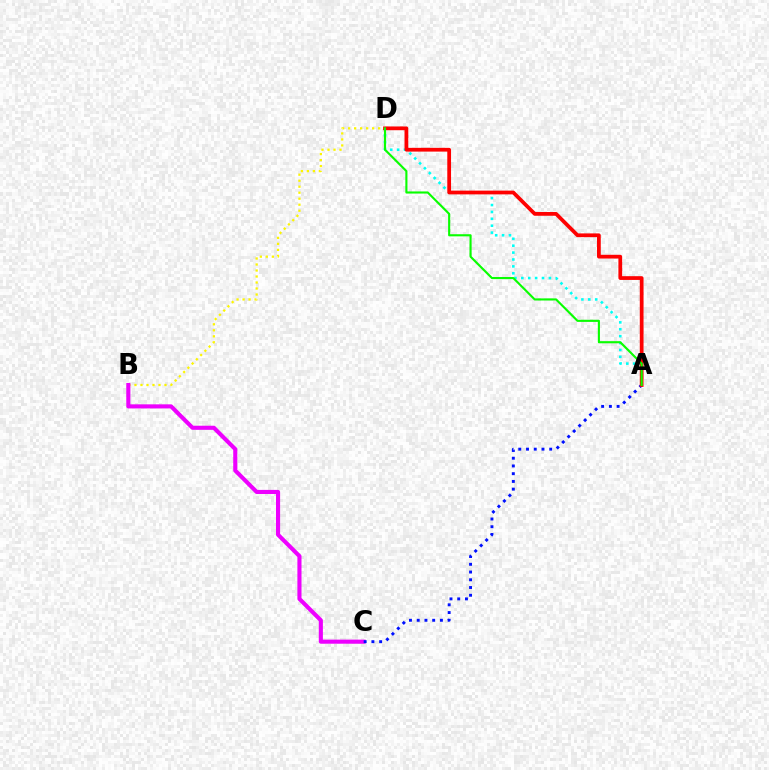{('B', 'D'): [{'color': '#fcf500', 'line_style': 'dotted', 'thickness': 1.63}], ('B', 'C'): [{'color': '#ee00ff', 'line_style': 'solid', 'thickness': 2.95}], ('A', 'D'): [{'color': '#00fff6', 'line_style': 'dotted', 'thickness': 1.87}, {'color': '#ff0000', 'line_style': 'solid', 'thickness': 2.7}, {'color': '#08ff00', 'line_style': 'solid', 'thickness': 1.53}], ('A', 'C'): [{'color': '#0010ff', 'line_style': 'dotted', 'thickness': 2.1}]}